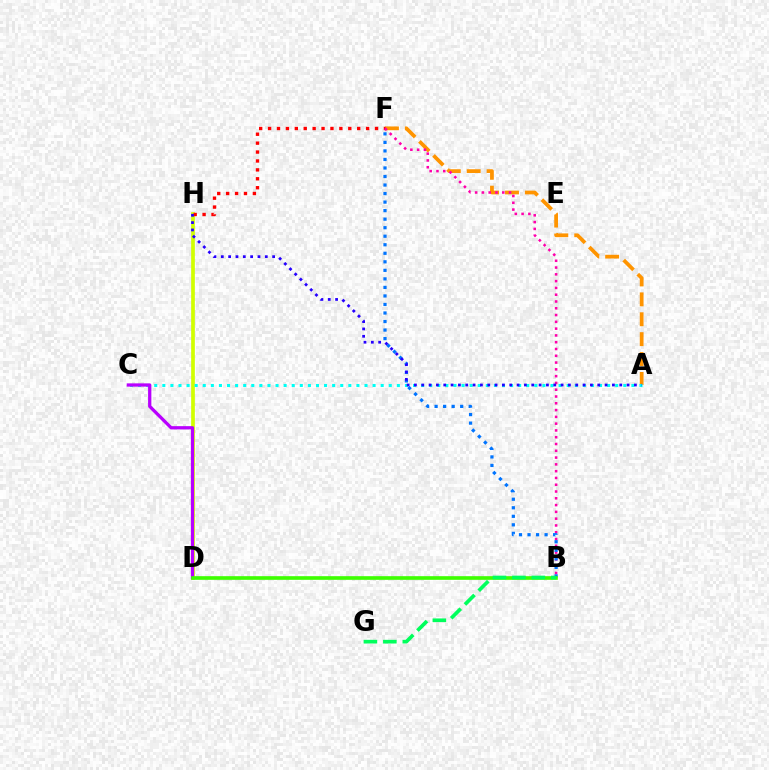{('D', 'H'): [{'color': '#d1ff00', 'line_style': 'solid', 'thickness': 2.67}], ('A', 'F'): [{'color': '#ff9400', 'line_style': 'dashed', 'thickness': 2.7}], ('A', 'C'): [{'color': '#00fff6', 'line_style': 'dotted', 'thickness': 2.2}], ('F', 'H'): [{'color': '#ff0000', 'line_style': 'dotted', 'thickness': 2.42}], ('B', 'F'): [{'color': '#ff00ac', 'line_style': 'dotted', 'thickness': 1.84}, {'color': '#0074ff', 'line_style': 'dotted', 'thickness': 2.32}], ('C', 'D'): [{'color': '#b900ff', 'line_style': 'solid', 'thickness': 2.35}], ('B', 'D'): [{'color': '#3dff00', 'line_style': 'solid', 'thickness': 2.62}], ('A', 'H'): [{'color': '#2500ff', 'line_style': 'dotted', 'thickness': 1.99}], ('B', 'G'): [{'color': '#00ff5c', 'line_style': 'dashed', 'thickness': 2.64}]}